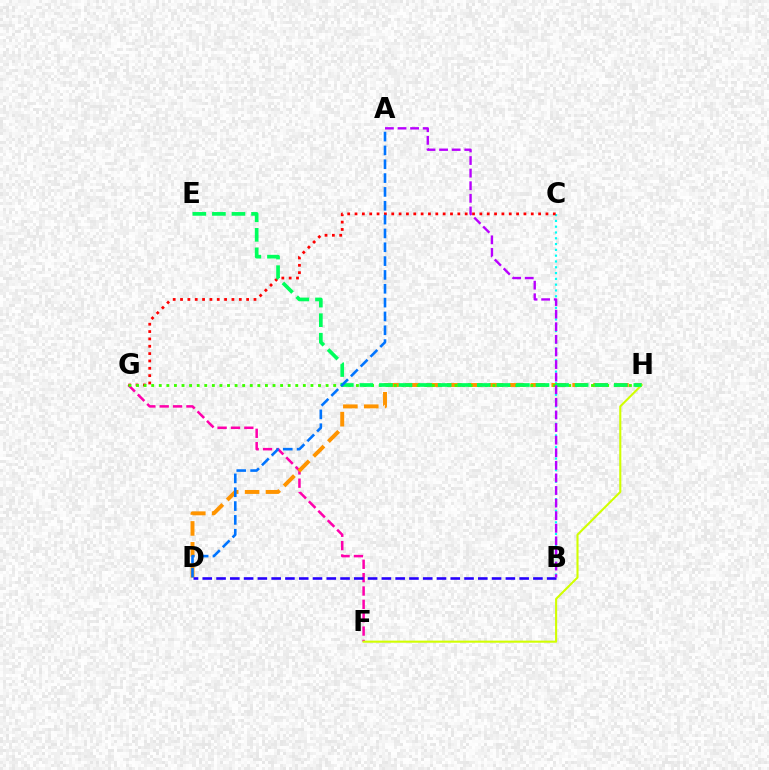{('F', 'G'): [{'color': '#ff00ac', 'line_style': 'dashed', 'thickness': 1.81}], ('B', 'C'): [{'color': '#00fff6', 'line_style': 'dotted', 'thickness': 1.58}], ('D', 'H'): [{'color': '#ff9400', 'line_style': 'dashed', 'thickness': 2.84}], ('C', 'G'): [{'color': '#ff0000', 'line_style': 'dotted', 'thickness': 2.0}], ('G', 'H'): [{'color': '#3dff00', 'line_style': 'dotted', 'thickness': 2.06}], ('F', 'H'): [{'color': '#d1ff00', 'line_style': 'solid', 'thickness': 1.51}], ('B', 'D'): [{'color': '#2500ff', 'line_style': 'dashed', 'thickness': 1.87}], ('E', 'H'): [{'color': '#00ff5c', 'line_style': 'dashed', 'thickness': 2.66}], ('A', 'B'): [{'color': '#b900ff', 'line_style': 'dashed', 'thickness': 1.71}], ('A', 'D'): [{'color': '#0074ff', 'line_style': 'dashed', 'thickness': 1.88}]}